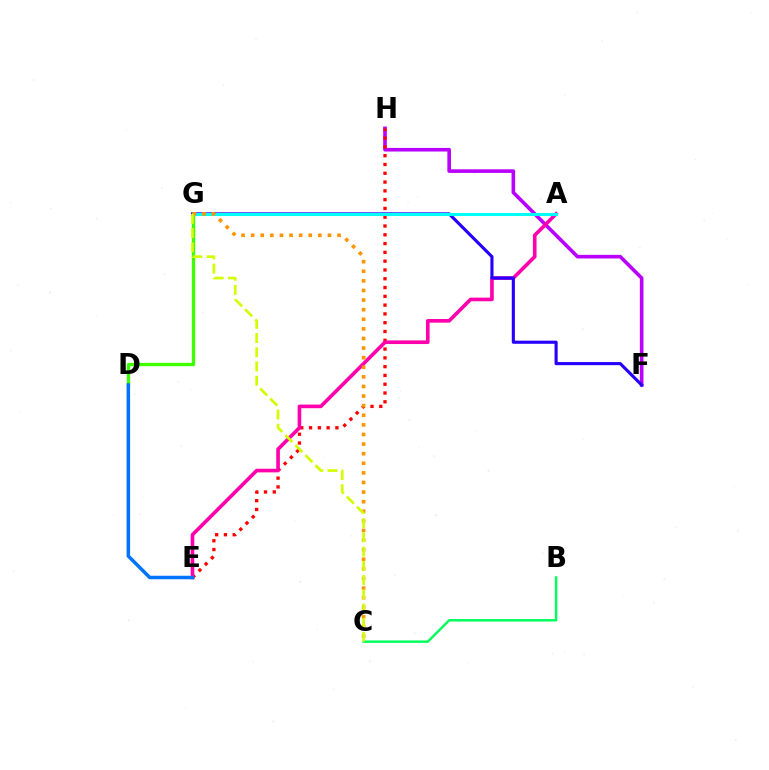{('F', 'H'): [{'color': '#b900ff', 'line_style': 'solid', 'thickness': 2.6}], ('B', 'C'): [{'color': '#00ff5c', 'line_style': 'solid', 'thickness': 1.76}], ('E', 'H'): [{'color': '#ff0000', 'line_style': 'dotted', 'thickness': 2.39}], ('A', 'E'): [{'color': '#ff00ac', 'line_style': 'solid', 'thickness': 2.61}], ('F', 'G'): [{'color': '#2500ff', 'line_style': 'solid', 'thickness': 2.24}], ('D', 'G'): [{'color': '#3dff00', 'line_style': 'solid', 'thickness': 2.39}], ('D', 'E'): [{'color': '#0074ff', 'line_style': 'solid', 'thickness': 2.53}], ('A', 'G'): [{'color': '#00fff6', 'line_style': 'solid', 'thickness': 2.2}], ('C', 'G'): [{'color': '#ff9400', 'line_style': 'dotted', 'thickness': 2.61}, {'color': '#d1ff00', 'line_style': 'dashed', 'thickness': 1.93}]}